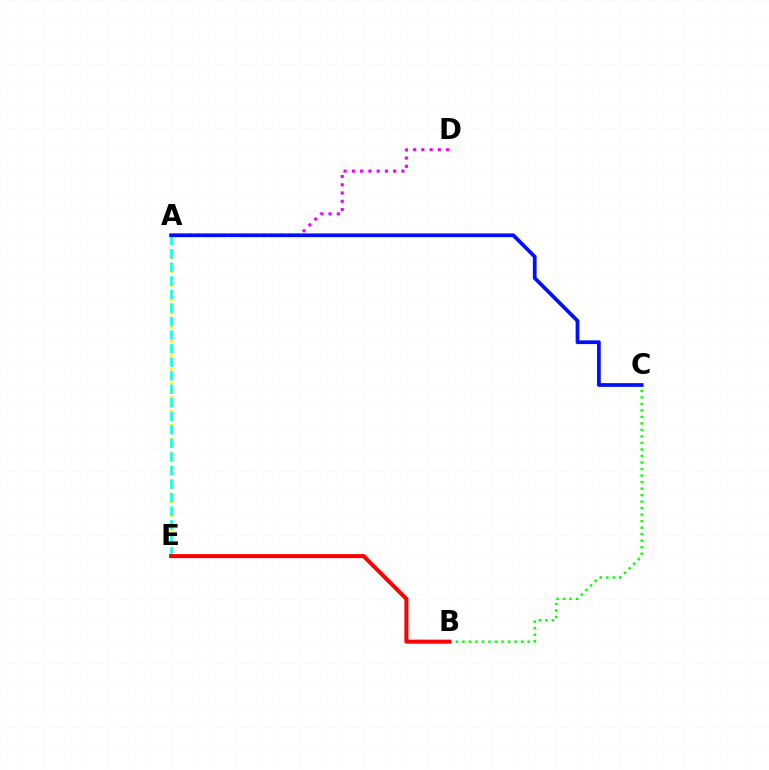{('A', 'E'): [{'color': '#fcf500', 'line_style': 'dotted', 'thickness': 1.9}, {'color': '#00fff6', 'line_style': 'dashed', 'thickness': 1.84}], ('B', 'C'): [{'color': '#08ff00', 'line_style': 'dotted', 'thickness': 1.77}], ('B', 'E'): [{'color': '#ff0000', 'line_style': 'solid', 'thickness': 2.9}], ('A', 'D'): [{'color': '#ee00ff', 'line_style': 'dotted', 'thickness': 2.24}], ('A', 'C'): [{'color': '#0010ff', 'line_style': 'solid', 'thickness': 2.7}]}